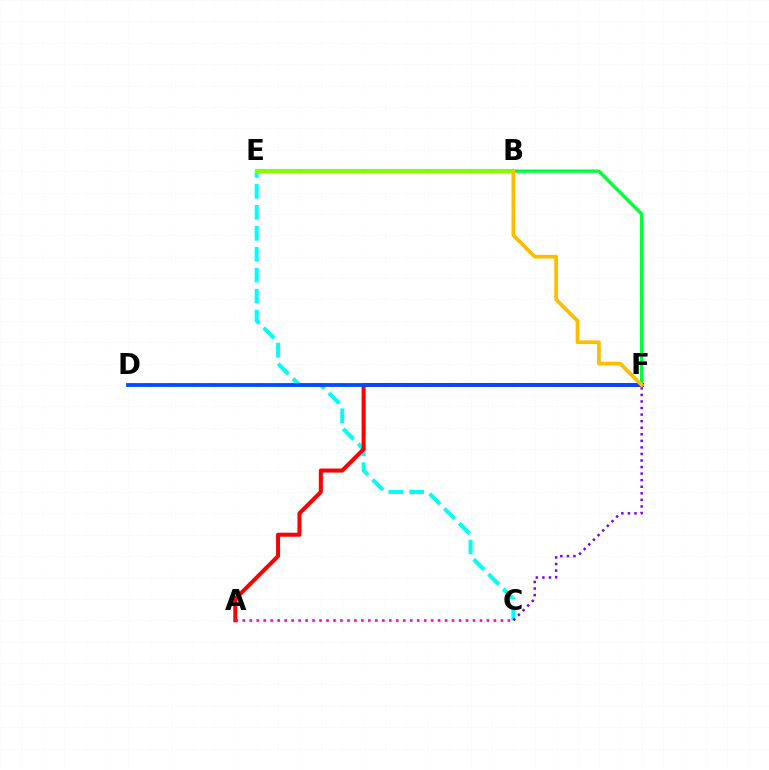{('B', 'F'): [{'color': '#00ff39', 'line_style': 'solid', 'thickness': 2.38}, {'color': '#ffbd00', 'line_style': 'solid', 'thickness': 2.68}], ('C', 'E'): [{'color': '#00fff6', 'line_style': 'dashed', 'thickness': 2.85}], ('B', 'E'): [{'color': '#84ff00', 'line_style': 'solid', 'thickness': 3.0}], ('C', 'F'): [{'color': '#7200ff', 'line_style': 'dotted', 'thickness': 1.78}], ('A', 'F'): [{'color': '#ff0000', 'line_style': 'solid', 'thickness': 2.89}], ('D', 'F'): [{'color': '#004bff', 'line_style': 'solid', 'thickness': 2.73}], ('A', 'C'): [{'color': '#ff00cf', 'line_style': 'dotted', 'thickness': 1.9}]}